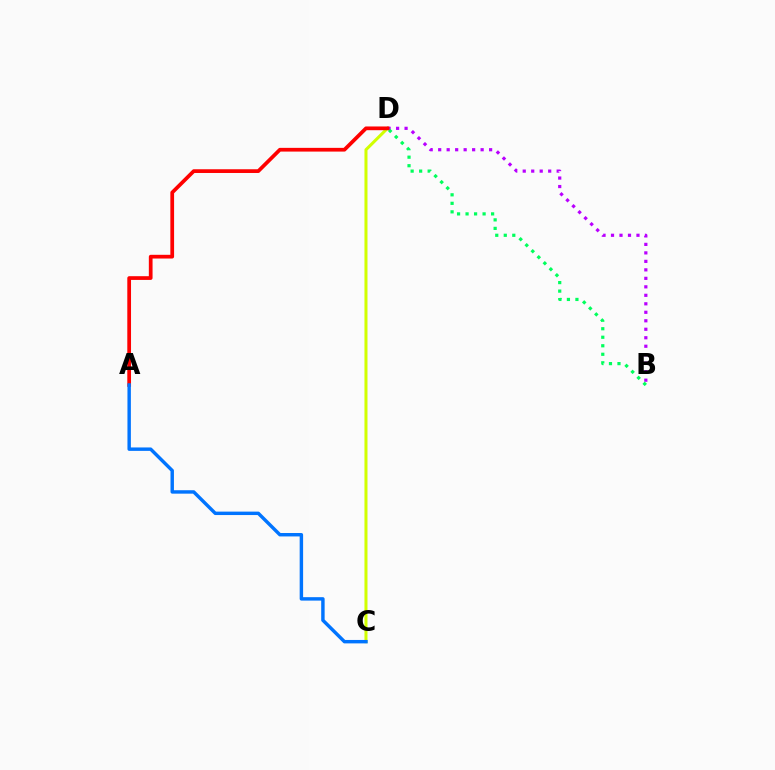{('C', 'D'): [{'color': '#d1ff00', 'line_style': 'solid', 'thickness': 2.18}], ('B', 'D'): [{'color': '#b900ff', 'line_style': 'dotted', 'thickness': 2.31}, {'color': '#00ff5c', 'line_style': 'dotted', 'thickness': 2.31}], ('A', 'D'): [{'color': '#ff0000', 'line_style': 'solid', 'thickness': 2.68}], ('A', 'C'): [{'color': '#0074ff', 'line_style': 'solid', 'thickness': 2.47}]}